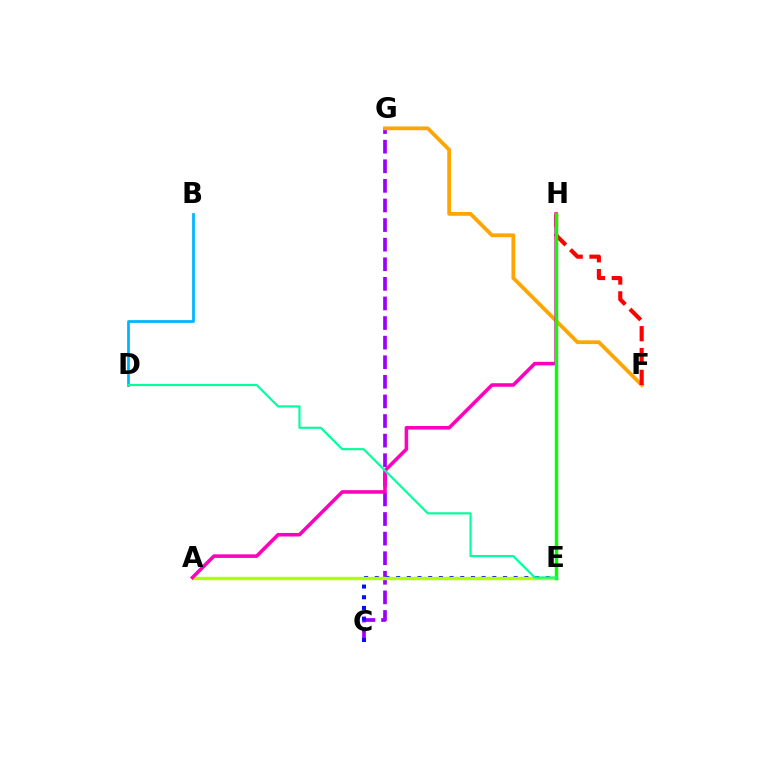{('B', 'D'): [{'color': '#00b5ff', 'line_style': 'solid', 'thickness': 1.97}], ('C', 'G'): [{'color': '#9b00ff', 'line_style': 'dashed', 'thickness': 2.66}], ('F', 'G'): [{'color': '#ffa500', 'line_style': 'solid', 'thickness': 2.72}], ('F', 'H'): [{'color': '#ff0000', 'line_style': 'dashed', 'thickness': 2.97}], ('C', 'E'): [{'color': '#0010ff', 'line_style': 'dotted', 'thickness': 2.9}], ('A', 'E'): [{'color': '#b3ff00', 'line_style': 'solid', 'thickness': 2.44}], ('A', 'H'): [{'color': '#ff00bd', 'line_style': 'solid', 'thickness': 2.56}], ('E', 'H'): [{'color': '#08ff00', 'line_style': 'solid', 'thickness': 2.46}], ('D', 'E'): [{'color': '#00ff9d', 'line_style': 'solid', 'thickness': 1.55}]}